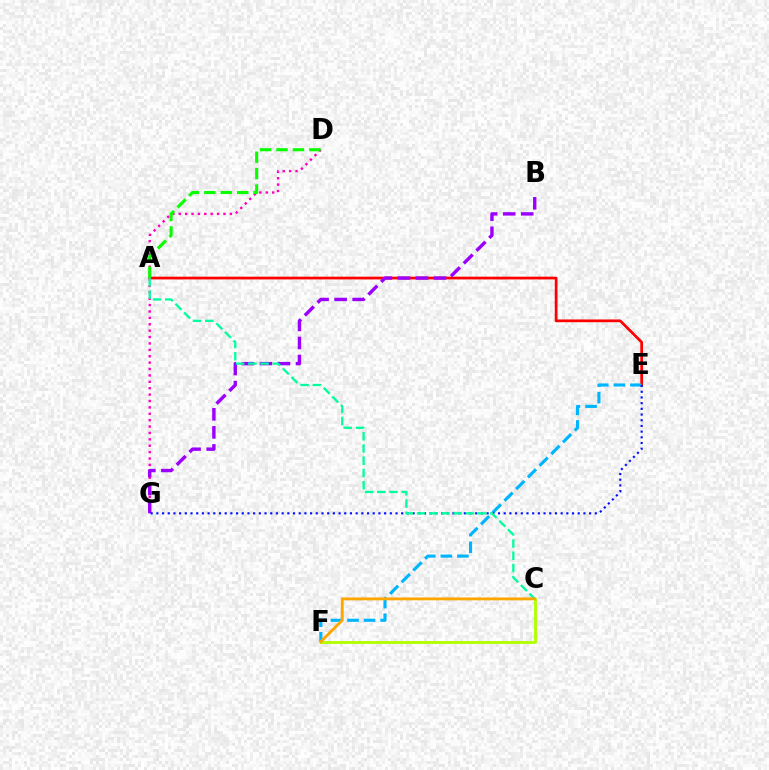{('A', 'E'): [{'color': '#ff0000', 'line_style': 'solid', 'thickness': 1.97}], ('E', 'F'): [{'color': '#00b5ff', 'line_style': 'dashed', 'thickness': 2.25}], ('D', 'G'): [{'color': '#ff00bd', 'line_style': 'dotted', 'thickness': 1.74}], ('B', 'G'): [{'color': '#9b00ff', 'line_style': 'dashed', 'thickness': 2.45}], ('E', 'G'): [{'color': '#0010ff', 'line_style': 'dotted', 'thickness': 1.55}], ('A', 'C'): [{'color': '#00ff9d', 'line_style': 'dashed', 'thickness': 1.66}], ('A', 'D'): [{'color': '#08ff00', 'line_style': 'dashed', 'thickness': 2.23}], ('C', 'F'): [{'color': '#b3ff00', 'line_style': 'solid', 'thickness': 2.06}, {'color': '#ffa500', 'line_style': 'solid', 'thickness': 2.05}]}